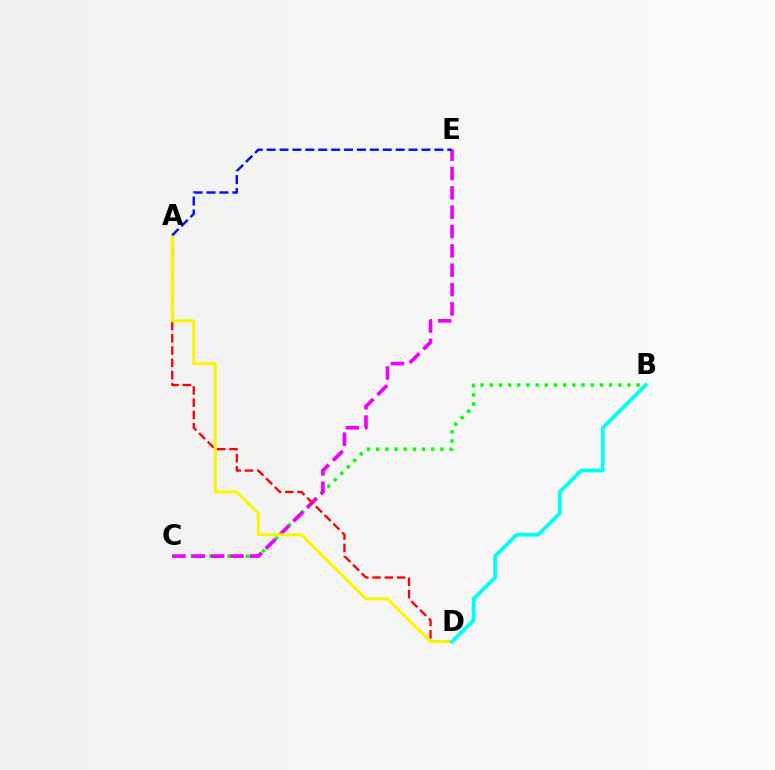{('B', 'C'): [{'color': '#08ff00', 'line_style': 'dotted', 'thickness': 2.49}], ('C', 'E'): [{'color': '#ee00ff', 'line_style': 'dashed', 'thickness': 2.63}], ('A', 'D'): [{'color': '#ff0000', 'line_style': 'dashed', 'thickness': 1.67}, {'color': '#fcf500', 'line_style': 'solid', 'thickness': 2.18}], ('A', 'E'): [{'color': '#0010ff', 'line_style': 'dashed', 'thickness': 1.75}], ('B', 'D'): [{'color': '#00fff6', 'line_style': 'solid', 'thickness': 2.75}]}